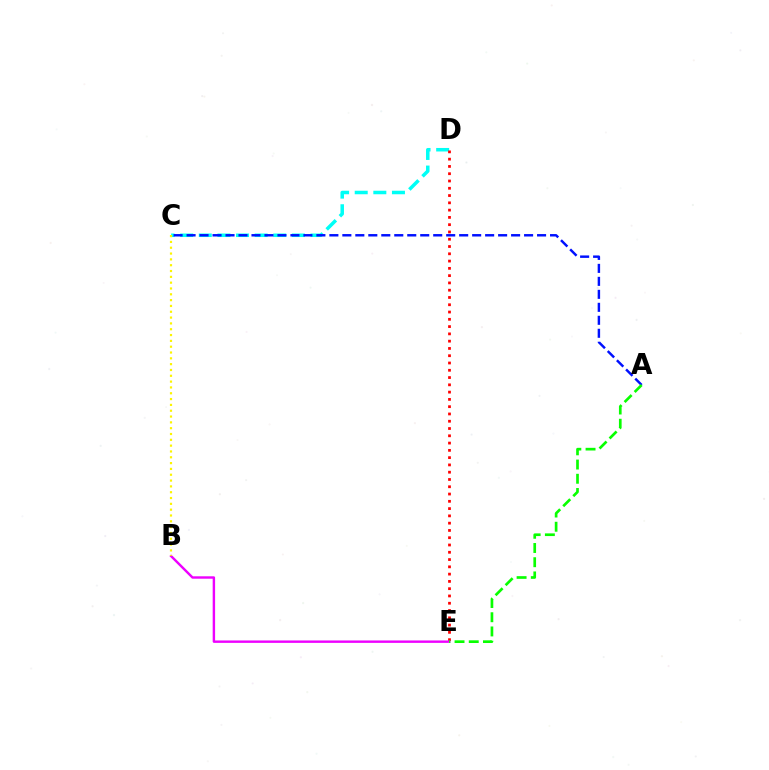{('C', 'D'): [{'color': '#00fff6', 'line_style': 'dashed', 'thickness': 2.53}], ('D', 'E'): [{'color': '#ff0000', 'line_style': 'dotted', 'thickness': 1.98}], ('B', 'E'): [{'color': '#ee00ff', 'line_style': 'solid', 'thickness': 1.74}], ('B', 'C'): [{'color': '#fcf500', 'line_style': 'dotted', 'thickness': 1.58}], ('A', 'C'): [{'color': '#0010ff', 'line_style': 'dashed', 'thickness': 1.76}], ('A', 'E'): [{'color': '#08ff00', 'line_style': 'dashed', 'thickness': 1.93}]}